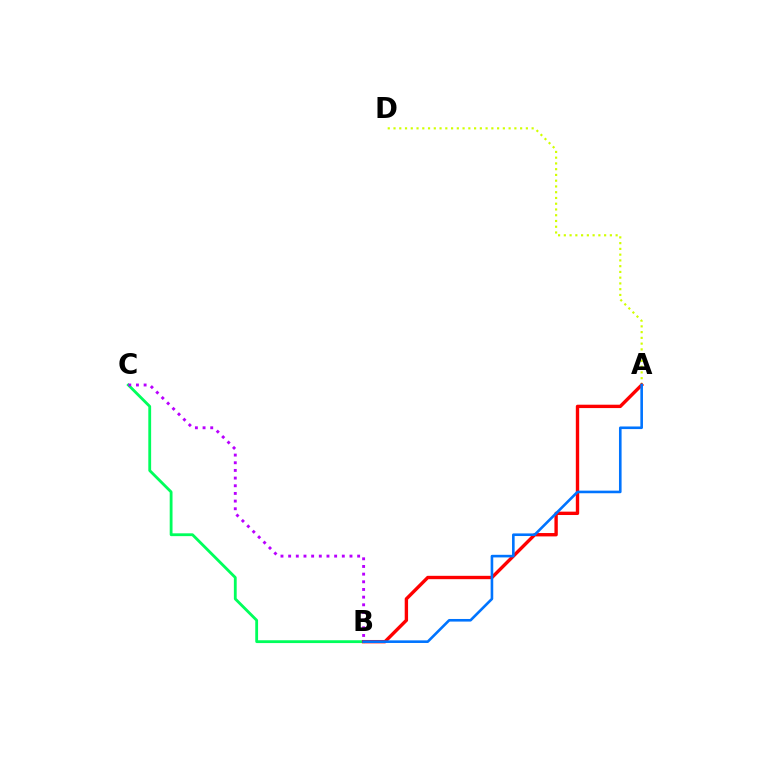{('B', 'C'): [{'color': '#00ff5c', 'line_style': 'solid', 'thickness': 2.03}, {'color': '#b900ff', 'line_style': 'dotted', 'thickness': 2.08}], ('A', 'D'): [{'color': '#d1ff00', 'line_style': 'dotted', 'thickness': 1.56}], ('A', 'B'): [{'color': '#ff0000', 'line_style': 'solid', 'thickness': 2.43}, {'color': '#0074ff', 'line_style': 'solid', 'thickness': 1.88}]}